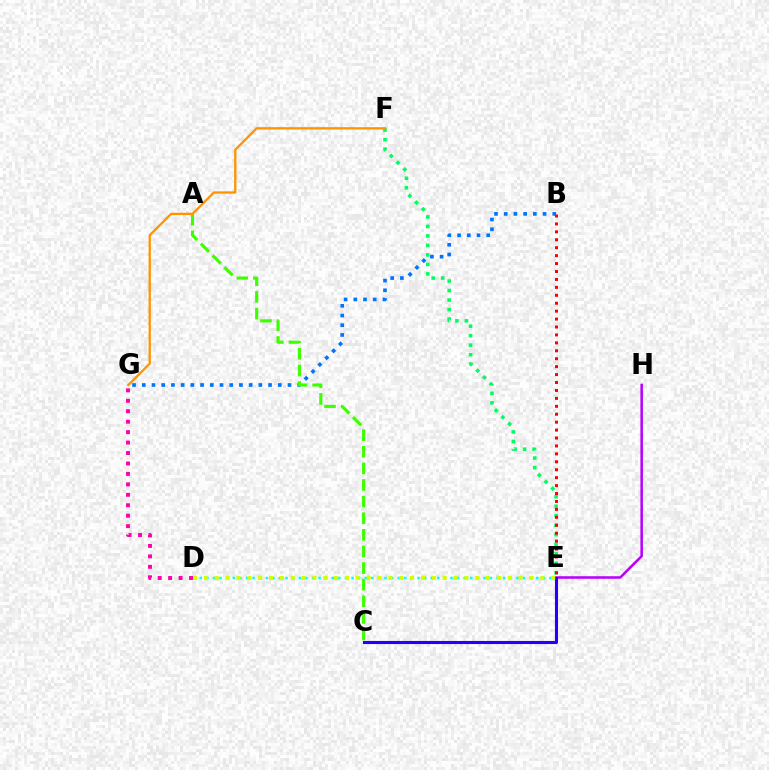{('E', 'F'): [{'color': '#00ff5c', 'line_style': 'dotted', 'thickness': 2.58}], ('E', 'H'): [{'color': '#b900ff', 'line_style': 'solid', 'thickness': 1.83}], ('B', 'G'): [{'color': '#0074ff', 'line_style': 'dotted', 'thickness': 2.64}], ('D', 'E'): [{'color': '#00fff6', 'line_style': 'dotted', 'thickness': 1.79}, {'color': '#d1ff00', 'line_style': 'dotted', 'thickness': 2.95}], ('D', 'G'): [{'color': '#ff00ac', 'line_style': 'dotted', 'thickness': 2.84}], ('C', 'E'): [{'color': '#2500ff', 'line_style': 'solid', 'thickness': 2.23}], ('A', 'C'): [{'color': '#3dff00', 'line_style': 'dashed', 'thickness': 2.26}], ('F', 'G'): [{'color': '#ff9400', 'line_style': 'solid', 'thickness': 1.66}], ('B', 'E'): [{'color': '#ff0000', 'line_style': 'dotted', 'thickness': 2.15}]}